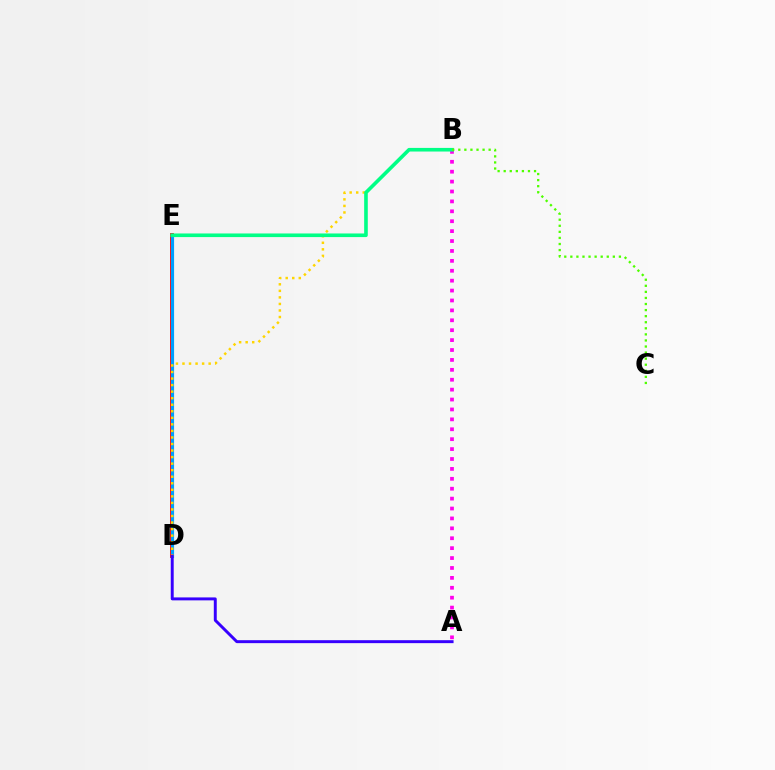{('D', 'E'): [{'color': '#ff0000', 'line_style': 'solid', 'thickness': 2.75}, {'color': '#009eff', 'line_style': 'solid', 'thickness': 2.27}], ('A', 'B'): [{'color': '#ff00ed', 'line_style': 'dotted', 'thickness': 2.69}], ('B', 'D'): [{'color': '#ffd500', 'line_style': 'dotted', 'thickness': 1.78}], ('A', 'D'): [{'color': '#3700ff', 'line_style': 'solid', 'thickness': 2.12}], ('B', 'E'): [{'color': '#00ff86', 'line_style': 'solid', 'thickness': 2.61}], ('B', 'C'): [{'color': '#4fff00', 'line_style': 'dotted', 'thickness': 1.65}]}